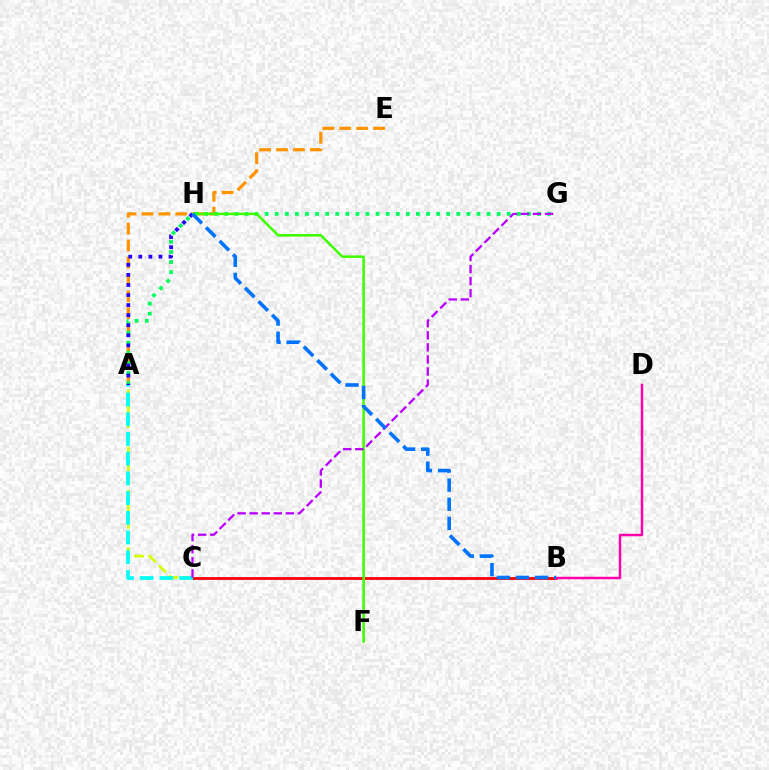{('B', 'C'): [{'color': '#ff0000', 'line_style': 'solid', 'thickness': 2.01}], ('A', 'E'): [{'color': '#ff9400', 'line_style': 'dashed', 'thickness': 2.3}], ('B', 'D'): [{'color': '#ff00ac', 'line_style': 'solid', 'thickness': 1.79}], ('A', 'C'): [{'color': '#d1ff00', 'line_style': 'dashed', 'thickness': 1.95}, {'color': '#00fff6', 'line_style': 'dashed', 'thickness': 2.68}], ('A', 'G'): [{'color': '#00ff5c', 'line_style': 'dotted', 'thickness': 2.74}], ('F', 'H'): [{'color': '#3dff00', 'line_style': 'solid', 'thickness': 1.81}], ('A', 'H'): [{'color': '#2500ff', 'line_style': 'dotted', 'thickness': 2.74}], ('C', 'G'): [{'color': '#b900ff', 'line_style': 'dashed', 'thickness': 1.64}], ('B', 'H'): [{'color': '#0074ff', 'line_style': 'dashed', 'thickness': 2.6}]}